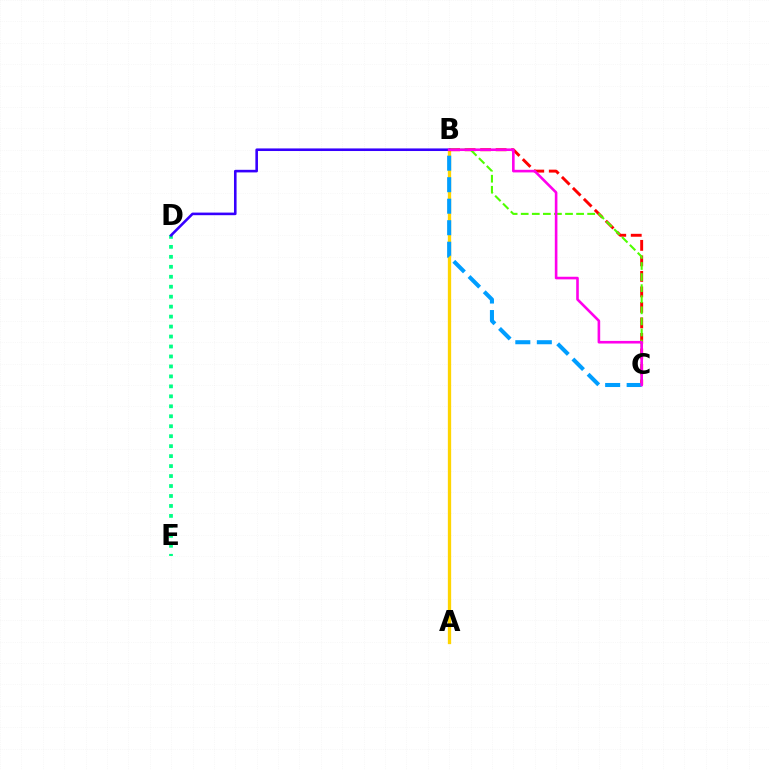{('A', 'B'): [{'color': '#ffd500', 'line_style': 'solid', 'thickness': 2.38}], ('B', 'C'): [{'color': '#ff0000', 'line_style': 'dashed', 'thickness': 2.11}, {'color': '#4fff00', 'line_style': 'dashed', 'thickness': 1.5}, {'color': '#009eff', 'line_style': 'dashed', 'thickness': 2.92}, {'color': '#ff00ed', 'line_style': 'solid', 'thickness': 1.88}], ('D', 'E'): [{'color': '#00ff86', 'line_style': 'dotted', 'thickness': 2.71}], ('B', 'D'): [{'color': '#3700ff', 'line_style': 'solid', 'thickness': 1.87}]}